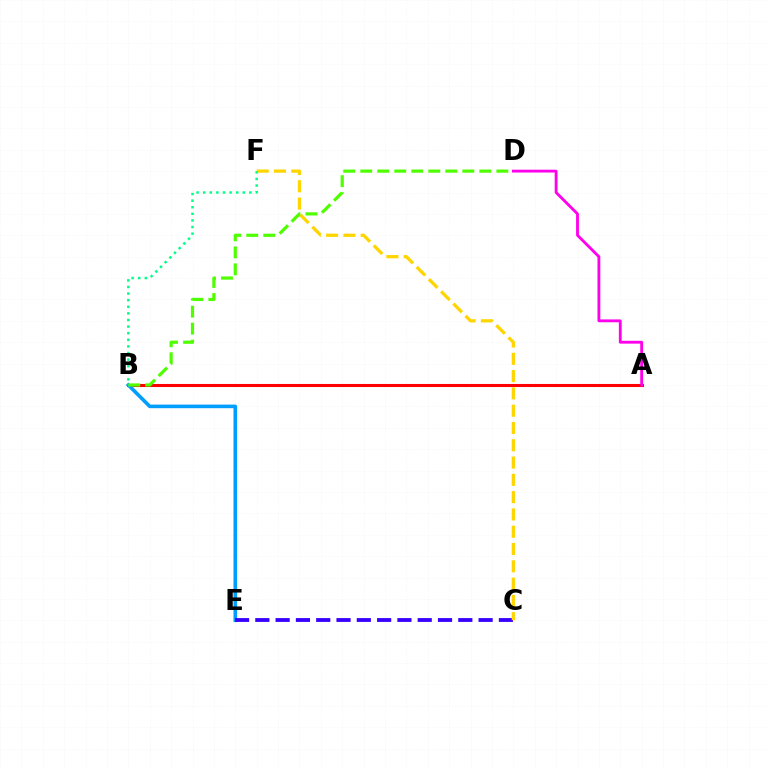{('A', 'B'): [{'color': '#ff0000', 'line_style': 'solid', 'thickness': 2.2}], ('B', 'E'): [{'color': '#009eff', 'line_style': 'solid', 'thickness': 2.59}], ('A', 'D'): [{'color': '#ff00ed', 'line_style': 'solid', 'thickness': 2.04}], ('C', 'E'): [{'color': '#3700ff', 'line_style': 'dashed', 'thickness': 2.76}], ('C', 'F'): [{'color': '#ffd500', 'line_style': 'dashed', 'thickness': 2.35}], ('B', 'F'): [{'color': '#00ff86', 'line_style': 'dotted', 'thickness': 1.79}], ('B', 'D'): [{'color': '#4fff00', 'line_style': 'dashed', 'thickness': 2.31}]}